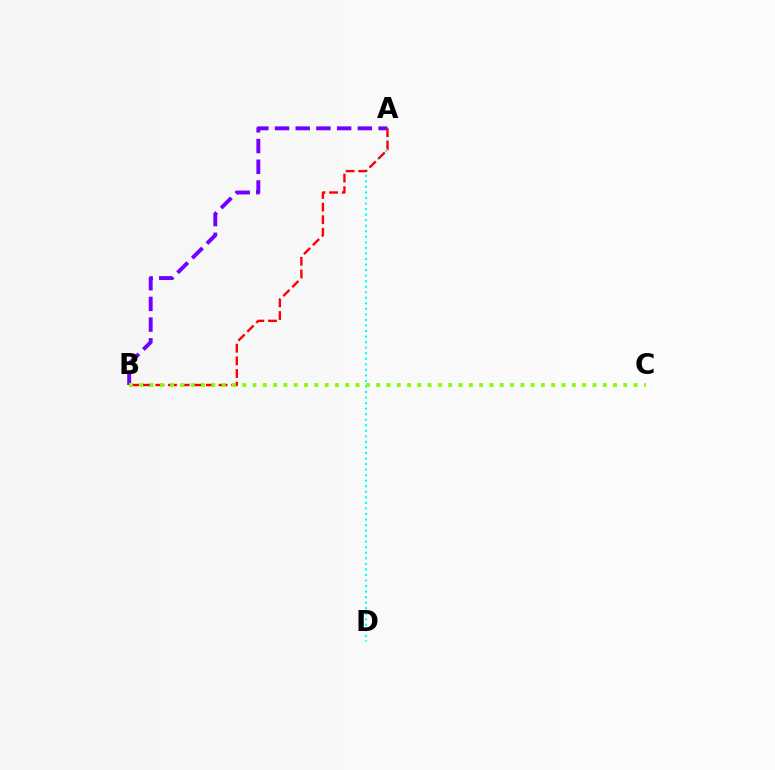{('A', 'D'): [{'color': '#00fff6', 'line_style': 'dotted', 'thickness': 1.51}], ('A', 'B'): [{'color': '#7200ff', 'line_style': 'dashed', 'thickness': 2.81}, {'color': '#ff0000', 'line_style': 'dashed', 'thickness': 1.72}], ('B', 'C'): [{'color': '#84ff00', 'line_style': 'dotted', 'thickness': 2.8}]}